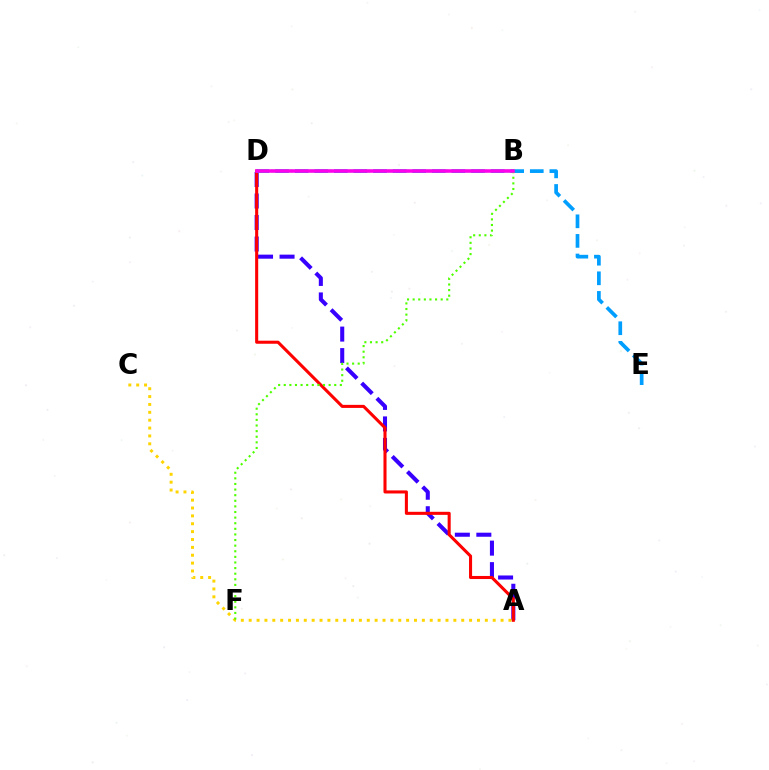{('A', 'D'): [{'color': '#3700ff', 'line_style': 'dashed', 'thickness': 2.92}, {'color': '#ff0000', 'line_style': 'solid', 'thickness': 2.2}], ('A', 'C'): [{'color': '#ffd500', 'line_style': 'dotted', 'thickness': 2.14}], ('D', 'E'): [{'color': '#009eff', 'line_style': 'dashed', 'thickness': 2.66}], ('B', 'D'): [{'color': '#00ff86', 'line_style': 'dashed', 'thickness': 1.76}, {'color': '#ff00ed', 'line_style': 'solid', 'thickness': 2.55}], ('B', 'F'): [{'color': '#4fff00', 'line_style': 'dotted', 'thickness': 1.52}]}